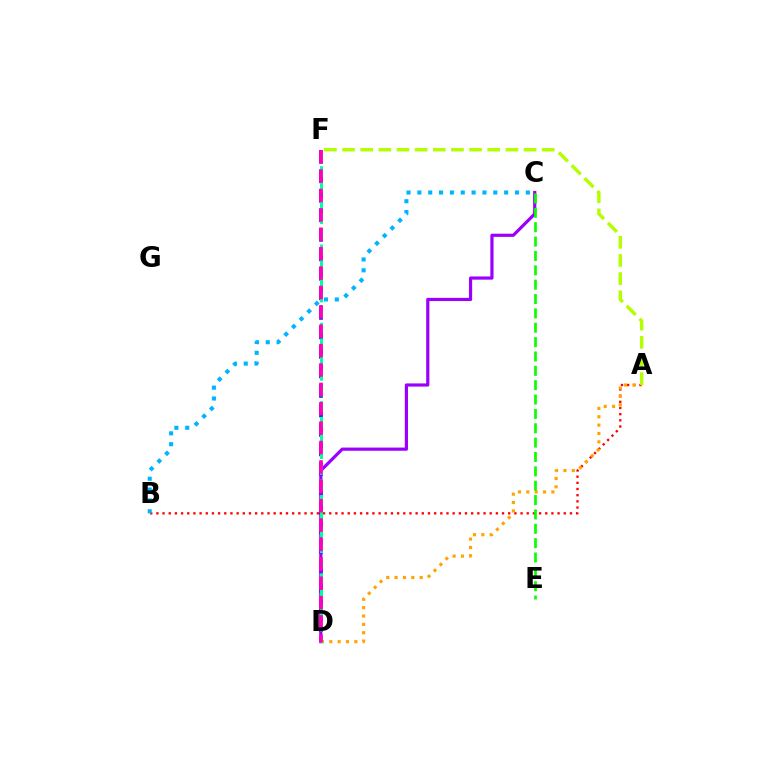{('A', 'B'): [{'color': '#ff0000', 'line_style': 'dotted', 'thickness': 1.68}], ('D', 'F'): [{'color': '#0010ff', 'line_style': 'dashed', 'thickness': 2.65}, {'color': '#00ff9d', 'line_style': 'dashed', 'thickness': 2.13}, {'color': '#ff00bd', 'line_style': 'dashed', 'thickness': 2.63}], ('A', 'D'): [{'color': '#ffa500', 'line_style': 'dotted', 'thickness': 2.27}], ('C', 'D'): [{'color': '#9b00ff', 'line_style': 'solid', 'thickness': 2.3}], ('A', 'F'): [{'color': '#b3ff00', 'line_style': 'dashed', 'thickness': 2.47}], ('C', 'E'): [{'color': '#08ff00', 'line_style': 'dashed', 'thickness': 1.95}], ('B', 'C'): [{'color': '#00b5ff', 'line_style': 'dotted', 'thickness': 2.95}]}